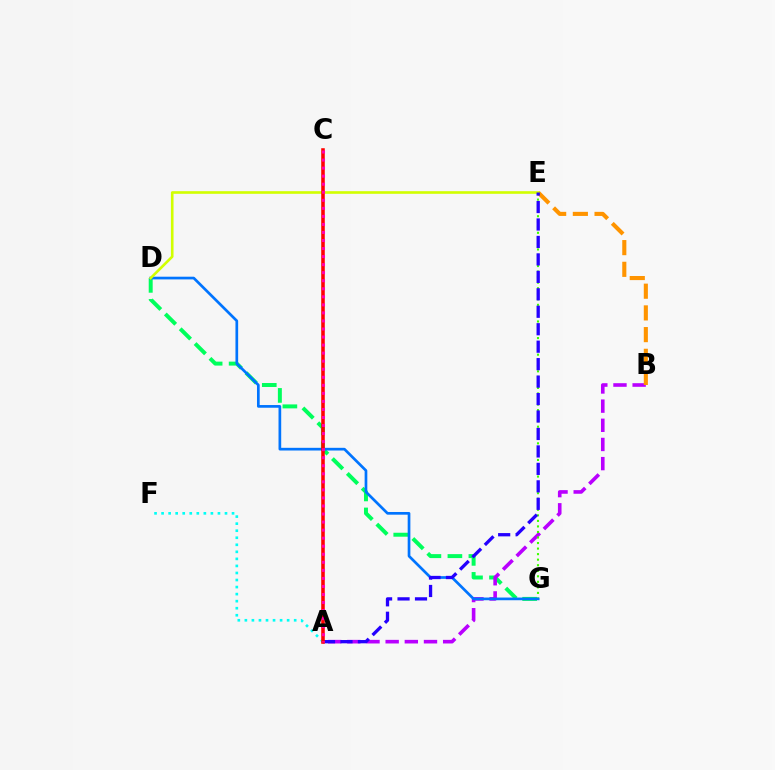{('A', 'F'): [{'color': '#00fff6', 'line_style': 'dotted', 'thickness': 1.91}], ('D', 'G'): [{'color': '#00ff5c', 'line_style': 'dashed', 'thickness': 2.85}, {'color': '#0074ff', 'line_style': 'solid', 'thickness': 1.94}], ('A', 'B'): [{'color': '#b900ff', 'line_style': 'dashed', 'thickness': 2.6}], ('B', 'E'): [{'color': '#ff9400', 'line_style': 'dashed', 'thickness': 2.95}], ('E', 'G'): [{'color': '#3dff00', 'line_style': 'dotted', 'thickness': 1.51}], ('D', 'E'): [{'color': '#d1ff00', 'line_style': 'solid', 'thickness': 1.89}], ('A', 'E'): [{'color': '#2500ff', 'line_style': 'dashed', 'thickness': 2.37}], ('A', 'C'): [{'color': '#ff0000', 'line_style': 'solid', 'thickness': 2.56}, {'color': '#ff00ac', 'line_style': 'dotted', 'thickness': 2.19}]}